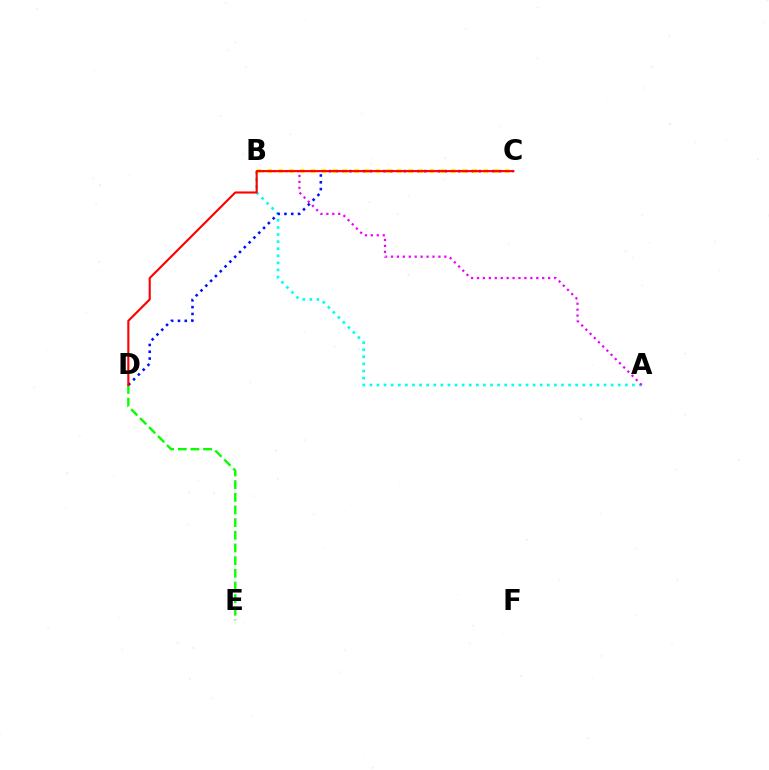{('A', 'B'): [{'color': '#00fff6', 'line_style': 'dotted', 'thickness': 1.93}, {'color': '#ee00ff', 'line_style': 'dotted', 'thickness': 1.61}], ('C', 'D'): [{'color': '#0010ff', 'line_style': 'dotted', 'thickness': 1.85}, {'color': '#ff0000', 'line_style': 'solid', 'thickness': 1.53}], ('B', 'C'): [{'color': '#fcf500', 'line_style': 'dotted', 'thickness': 2.93}], ('D', 'E'): [{'color': '#08ff00', 'line_style': 'dashed', 'thickness': 1.72}]}